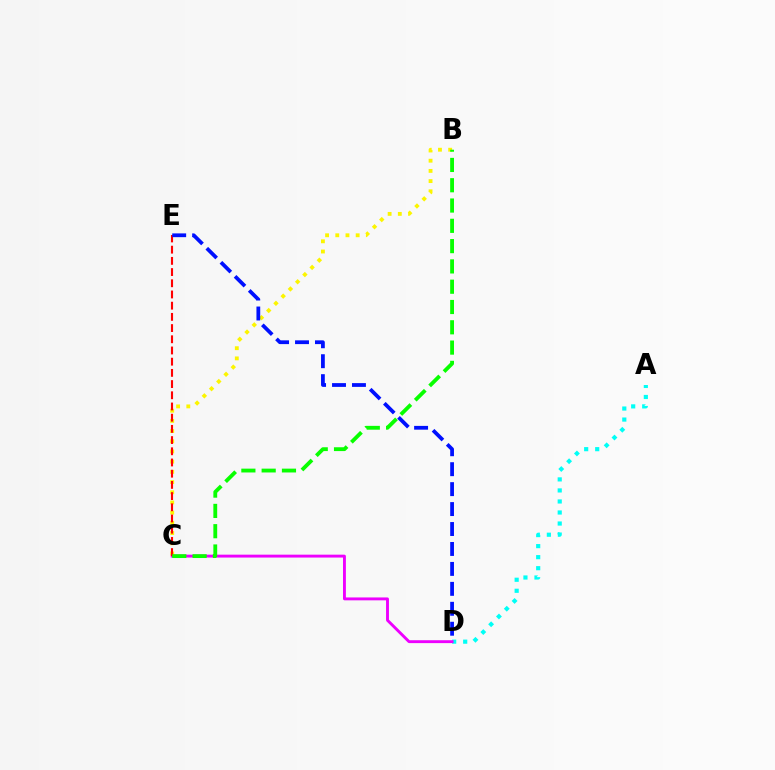{('A', 'D'): [{'color': '#00fff6', 'line_style': 'dotted', 'thickness': 3.0}], ('B', 'C'): [{'color': '#fcf500', 'line_style': 'dotted', 'thickness': 2.77}, {'color': '#08ff00', 'line_style': 'dashed', 'thickness': 2.76}], ('C', 'D'): [{'color': '#ee00ff', 'line_style': 'solid', 'thickness': 2.08}], ('C', 'E'): [{'color': '#ff0000', 'line_style': 'dashed', 'thickness': 1.52}], ('D', 'E'): [{'color': '#0010ff', 'line_style': 'dashed', 'thickness': 2.71}]}